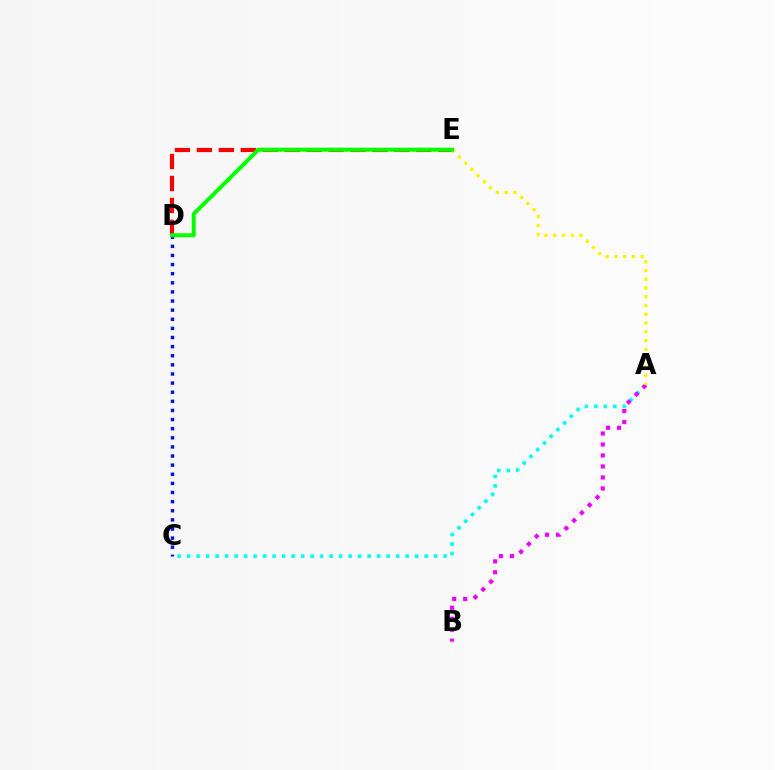{('A', 'C'): [{'color': '#00fff6', 'line_style': 'dotted', 'thickness': 2.58}], ('C', 'D'): [{'color': '#0010ff', 'line_style': 'dotted', 'thickness': 2.48}], ('A', 'B'): [{'color': '#ee00ff', 'line_style': 'dotted', 'thickness': 2.99}], ('D', 'E'): [{'color': '#ff0000', 'line_style': 'dashed', 'thickness': 2.98}, {'color': '#08ff00', 'line_style': 'solid', 'thickness': 2.89}], ('A', 'E'): [{'color': '#fcf500', 'line_style': 'dotted', 'thickness': 2.38}]}